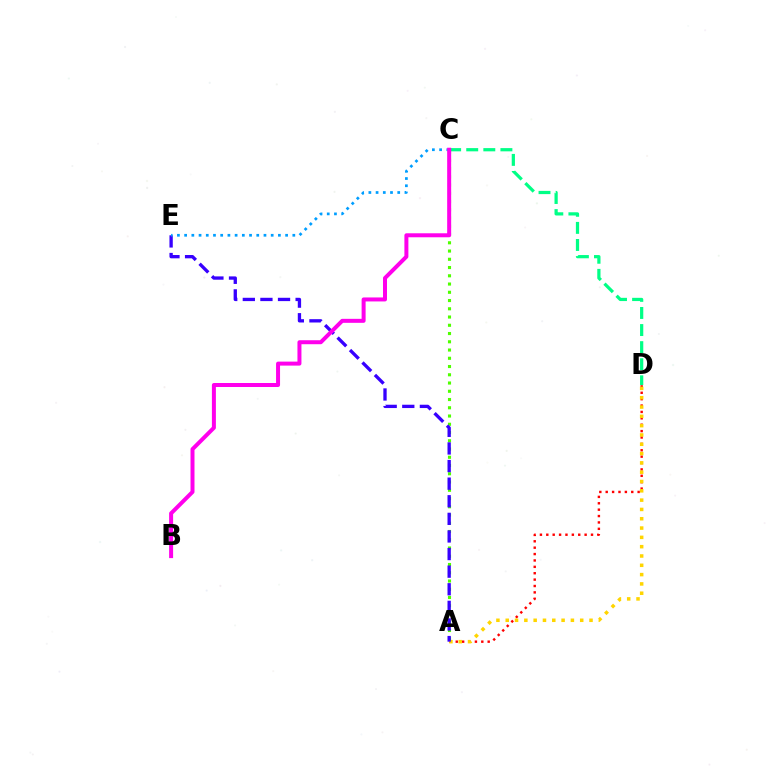{('C', 'D'): [{'color': '#00ff86', 'line_style': 'dashed', 'thickness': 2.32}], ('A', 'D'): [{'color': '#ff0000', 'line_style': 'dotted', 'thickness': 1.74}, {'color': '#ffd500', 'line_style': 'dotted', 'thickness': 2.53}], ('A', 'C'): [{'color': '#4fff00', 'line_style': 'dotted', 'thickness': 2.24}], ('A', 'E'): [{'color': '#3700ff', 'line_style': 'dashed', 'thickness': 2.39}], ('C', 'E'): [{'color': '#009eff', 'line_style': 'dotted', 'thickness': 1.96}], ('B', 'C'): [{'color': '#ff00ed', 'line_style': 'solid', 'thickness': 2.87}]}